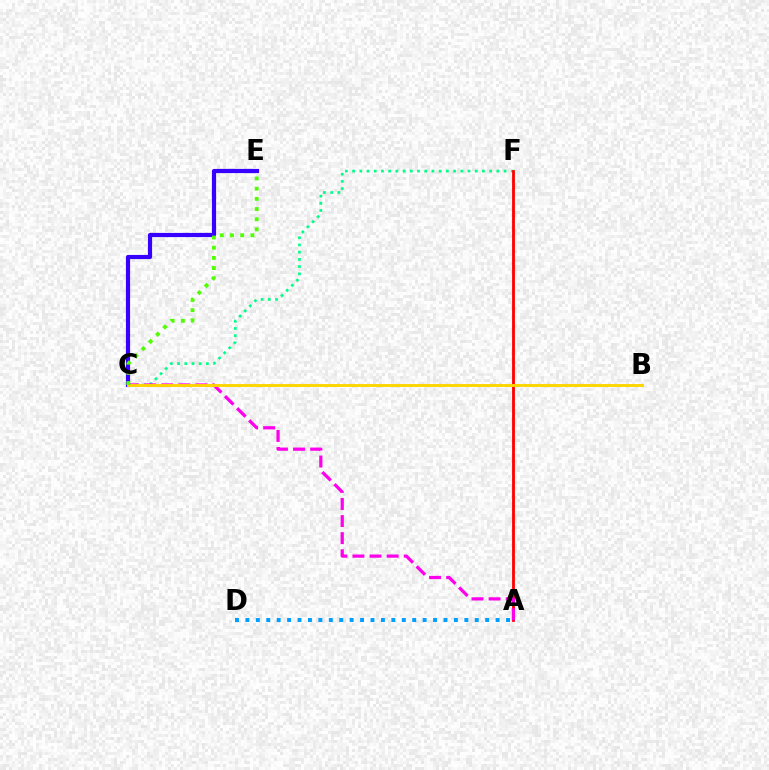{('C', 'F'): [{'color': '#00ff86', 'line_style': 'dotted', 'thickness': 1.96}], ('A', 'F'): [{'color': '#ff0000', 'line_style': 'solid', 'thickness': 2.03}], ('C', 'E'): [{'color': '#3700ff', 'line_style': 'solid', 'thickness': 3.0}, {'color': '#4fff00', 'line_style': 'dotted', 'thickness': 2.77}], ('A', 'C'): [{'color': '#ff00ed', 'line_style': 'dashed', 'thickness': 2.32}], ('A', 'D'): [{'color': '#009eff', 'line_style': 'dotted', 'thickness': 2.83}], ('B', 'C'): [{'color': '#ffd500', 'line_style': 'solid', 'thickness': 2.08}]}